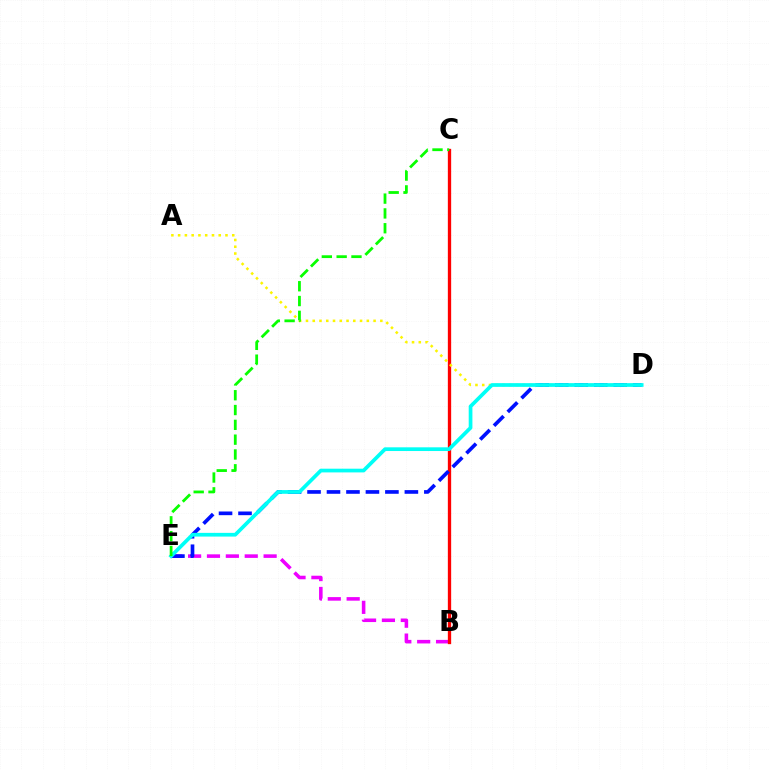{('B', 'E'): [{'color': '#ee00ff', 'line_style': 'dashed', 'thickness': 2.57}], ('B', 'C'): [{'color': '#ff0000', 'line_style': 'solid', 'thickness': 2.39}], ('D', 'E'): [{'color': '#0010ff', 'line_style': 'dashed', 'thickness': 2.65}, {'color': '#00fff6', 'line_style': 'solid', 'thickness': 2.67}], ('A', 'D'): [{'color': '#fcf500', 'line_style': 'dotted', 'thickness': 1.84}], ('C', 'E'): [{'color': '#08ff00', 'line_style': 'dashed', 'thickness': 2.01}]}